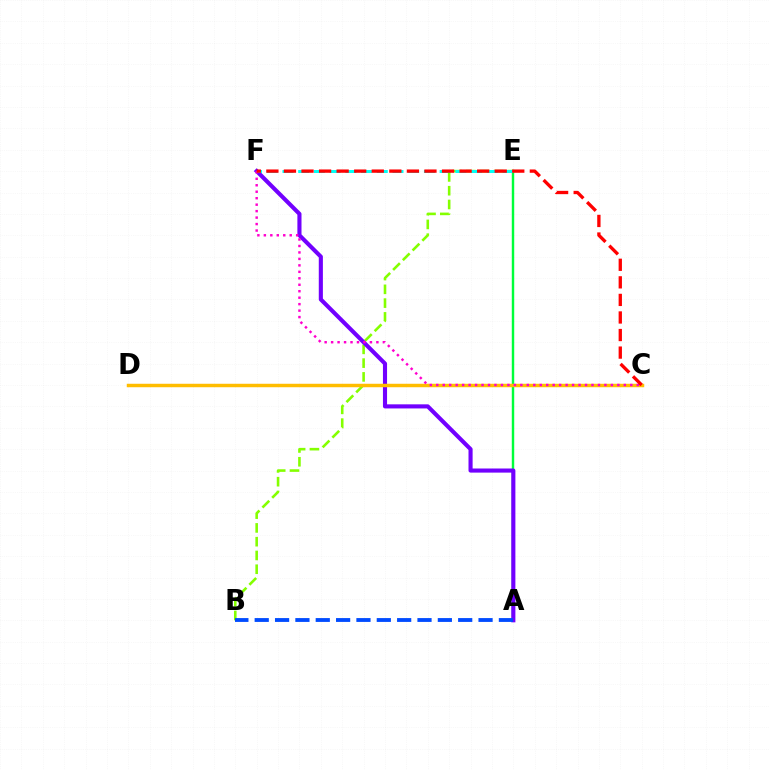{('A', 'E'): [{'color': '#00ff39', 'line_style': 'solid', 'thickness': 1.75}], ('B', 'E'): [{'color': '#84ff00', 'line_style': 'dashed', 'thickness': 1.87}], ('A', 'F'): [{'color': '#7200ff', 'line_style': 'solid', 'thickness': 2.96}], ('E', 'F'): [{'color': '#00fff6', 'line_style': 'dashed', 'thickness': 2.14}], ('C', 'D'): [{'color': '#ffbd00', 'line_style': 'solid', 'thickness': 2.49}], ('C', 'F'): [{'color': '#ff00cf', 'line_style': 'dotted', 'thickness': 1.76}, {'color': '#ff0000', 'line_style': 'dashed', 'thickness': 2.39}], ('A', 'B'): [{'color': '#004bff', 'line_style': 'dashed', 'thickness': 2.76}]}